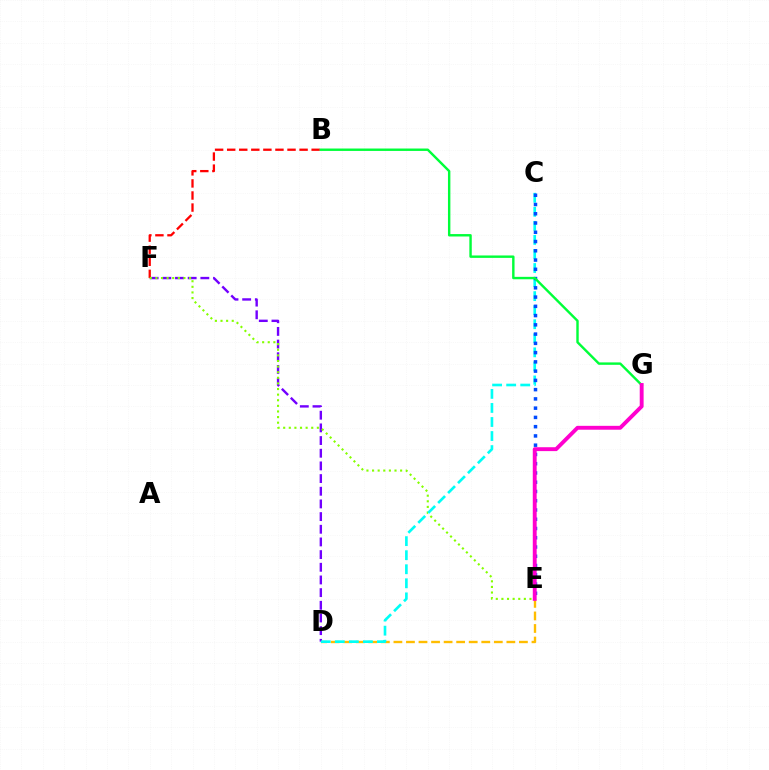{('D', 'E'): [{'color': '#ffbd00', 'line_style': 'dashed', 'thickness': 1.71}], ('D', 'F'): [{'color': '#7200ff', 'line_style': 'dashed', 'thickness': 1.72}], ('B', 'F'): [{'color': '#ff0000', 'line_style': 'dashed', 'thickness': 1.64}], ('E', 'F'): [{'color': '#84ff00', 'line_style': 'dotted', 'thickness': 1.52}], ('C', 'D'): [{'color': '#00fff6', 'line_style': 'dashed', 'thickness': 1.91}], ('C', 'E'): [{'color': '#004bff', 'line_style': 'dotted', 'thickness': 2.52}], ('B', 'G'): [{'color': '#00ff39', 'line_style': 'solid', 'thickness': 1.74}], ('E', 'G'): [{'color': '#ff00cf', 'line_style': 'solid', 'thickness': 2.8}]}